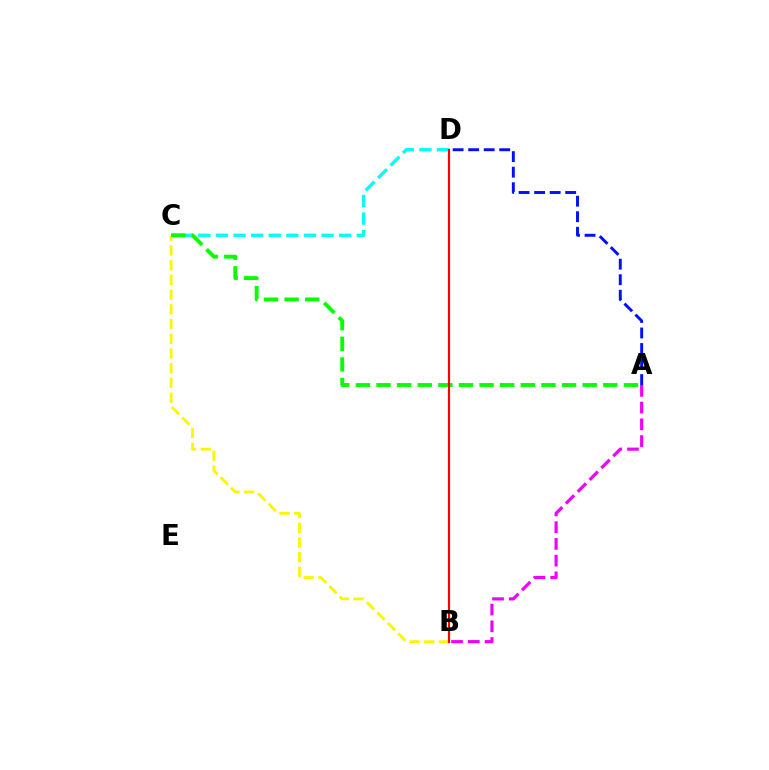{('C', 'D'): [{'color': '#00fff6', 'line_style': 'dashed', 'thickness': 2.39}], ('A', 'D'): [{'color': '#0010ff', 'line_style': 'dashed', 'thickness': 2.11}], ('A', 'B'): [{'color': '#ee00ff', 'line_style': 'dashed', 'thickness': 2.28}], ('B', 'C'): [{'color': '#fcf500', 'line_style': 'dashed', 'thickness': 2.0}], ('A', 'C'): [{'color': '#08ff00', 'line_style': 'dashed', 'thickness': 2.8}], ('B', 'D'): [{'color': '#ff0000', 'line_style': 'solid', 'thickness': 1.56}]}